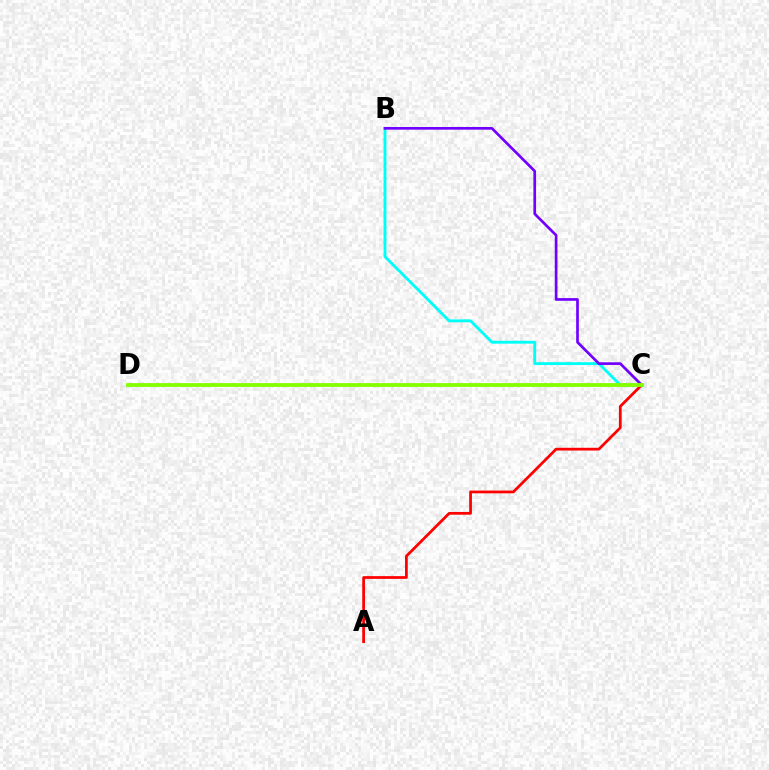{('B', 'C'): [{'color': '#00fff6', 'line_style': 'solid', 'thickness': 2.07}, {'color': '#7200ff', 'line_style': 'solid', 'thickness': 1.93}], ('A', 'C'): [{'color': '#ff0000', 'line_style': 'solid', 'thickness': 1.98}], ('C', 'D'): [{'color': '#84ff00', 'line_style': 'solid', 'thickness': 2.74}]}